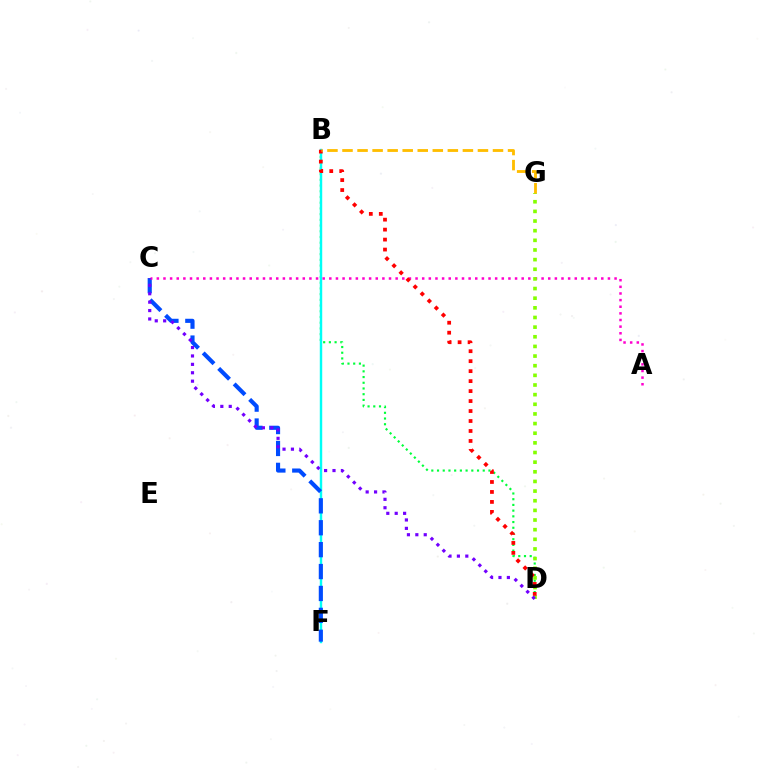{('B', 'D'): [{'color': '#00ff39', 'line_style': 'dotted', 'thickness': 1.55}, {'color': '#ff0000', 'line_style': 'dotted', 'thickness': 2.71}], ('B', 'F'): [{'color': '#00fff6', 'line_style': 'solid', 'thickness': 1.76}], ('C', 'F'): [{'color': '#004bff', 'line_style': 'dashed', 'thickness': 2.98}], ('A', 'C'): [{'color': '#ff00cf', 'line_style': 'dotted', 'thickness': 1.8}], ('D', 'G'): [{'color': '#84ff00', 'line_style': 'dotted', 'thickness': 2.62}], ('C', 'D'): [{'color': '#7200ff', 'line_style': 'dotted', 'thickness': 2.28}], ('B', 'G'): [{'color': '#ffbd00', 'line_style': 'dashed', 'thickness': 2.04}]}